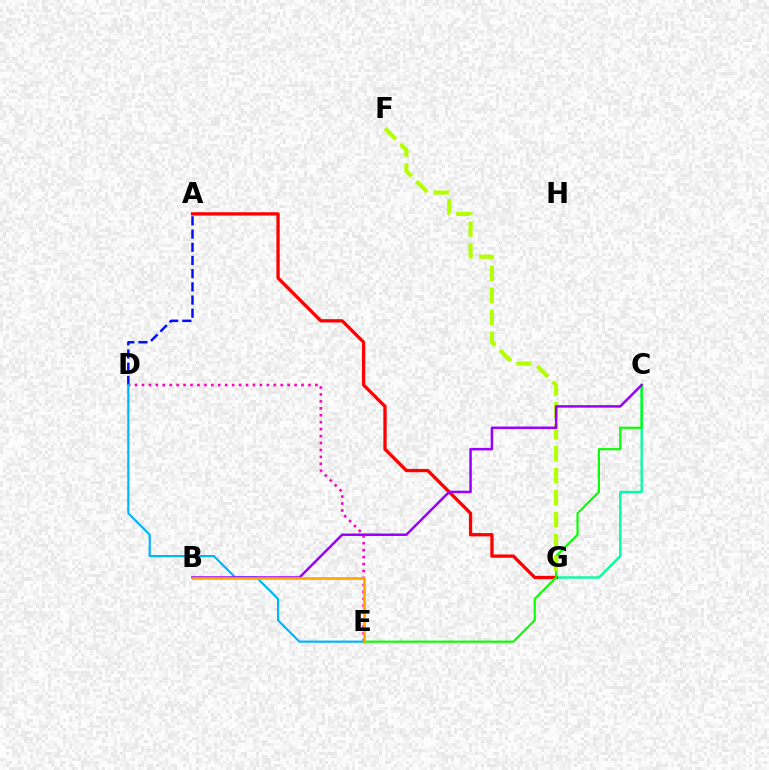{('C', 'G'): [{'color': '#00ff9d', 'line_style': 'solid', 'thickness': 1.7}], ('A', 'D'): [{'color': '#0010ff', 'line_style': 'dashed', 'thickness': 1.79}], ('D', 'E'): [{'color': '#ff00bd', 'line_style': 'dotted', 'thickness': 1.88}, {'color': '#00b5ff', 'line_style': 'solid', 'thickness': 1.57}], ('A', 'G'): [{'color': '#ff0000', 'line_style': 'solid', 'thickness': 2.38}], ('C', 'E'): [{'color': '#08ff00', 'line_style': 'solid', 'thickness': 1.55}], ('F', 'G'): [{'color': '#b3ff00', 'line_style': 'dashed', 'thickness': 2.98}], ('B', 'C'): [{'color': '#9b00ff', 'line_style': 'solid', 'thickness': 1.81}], ('B', 'E'): [{'color': '#ffa500', 'line_style': 'solid', 'thickness': 1.88}]}